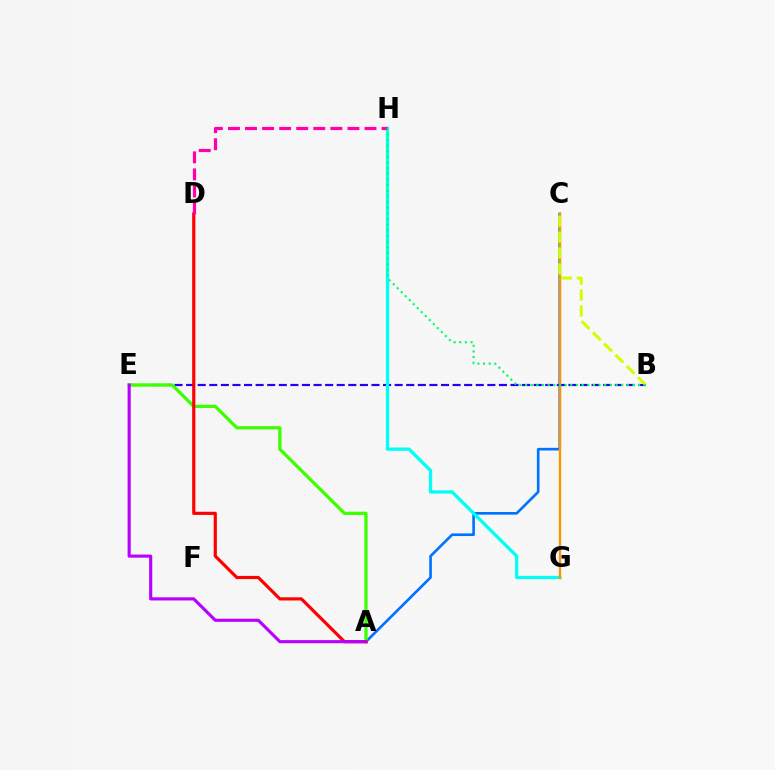{('A', 'C'): [{'color': '#0074ff', 'line_style': 'solid', 'thickness': 1.91}], ('B', 'E'): [{'color': '#2500ff', 'line_style': 'dashed', 'thickness': 1.57}], ('A', 'E'): [{'color': '#3dff00', 'line_style': 'solid', 'thickness': 2.35}, {'color': '#b900ff', 'line_style': 'solid', 'thickness': 2.25}], ('G', 'H'): [{'color': '#00fff6', 'line_style': 'solid', 'thickness': 2.37}], ('C', 'G'): [{'color': '#ff9400', 'line_style': 'solid', 'thickness': 1.7}], ('A', 'D'): [{'color': '#ff0000', 'line_style': 'solid', 'thickness': 2.28}], ('D', 'H'): [{'color': '#ff00ac', 'line_style': 'dashed', 'thickness': 2.32}], ('B', 'C'): [{'color': '#d1ff00', 'line_style': 'dashed', 'thickness': 2.16}], ('B', 'H'): [{'color': '#00ff5c', 'line_style': 'dotted', 'thickness': 1.54}]}